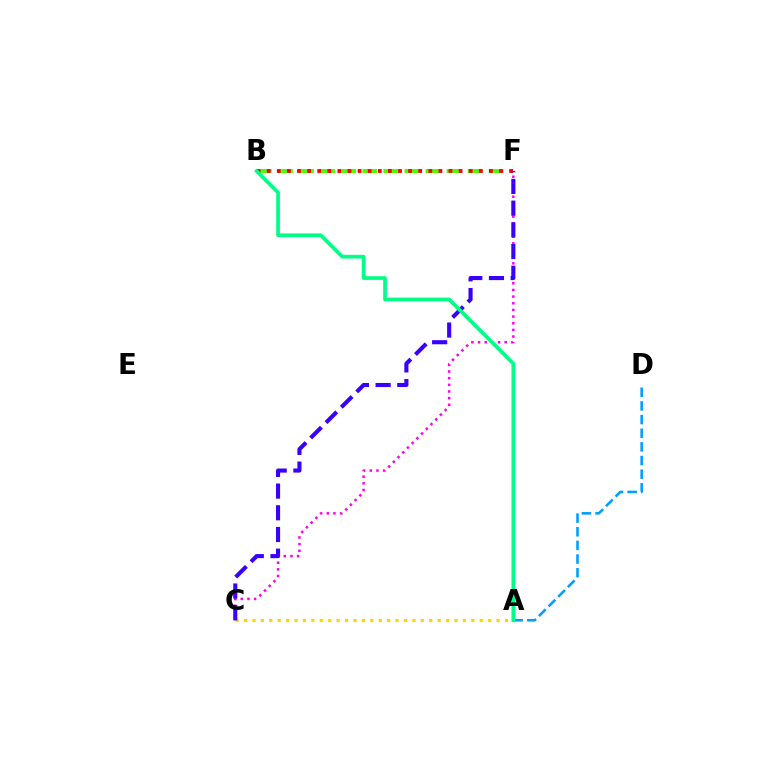{('A', 'C'): [{'color': '#ffd500', 'line_style': 'dotted', 'thickness': 2.29}], ('B', 'F'): [{'color': '#4fff00', 'line_style': 'dashed', 'thickness': 2.86}, {'color': '#ff0000', 'line_style': 'dotted', 'thickness': 2.74}], ('A', 'D'): [{'color': '#009eff', 'line_style': 'dashed', 'thickness': 1.85}], ('C', 'F'): [{'color': '#ff00ed', 'line_style': 'dotted', 'thickness': 1.81}, {'color': '#3700ff', 'line_style': 'dashed', 'thickness': 2.95}], ('A', 'B'): [{'color': '#00ff86', 'line_style': 'solid', 'thickness': 2.68}]}